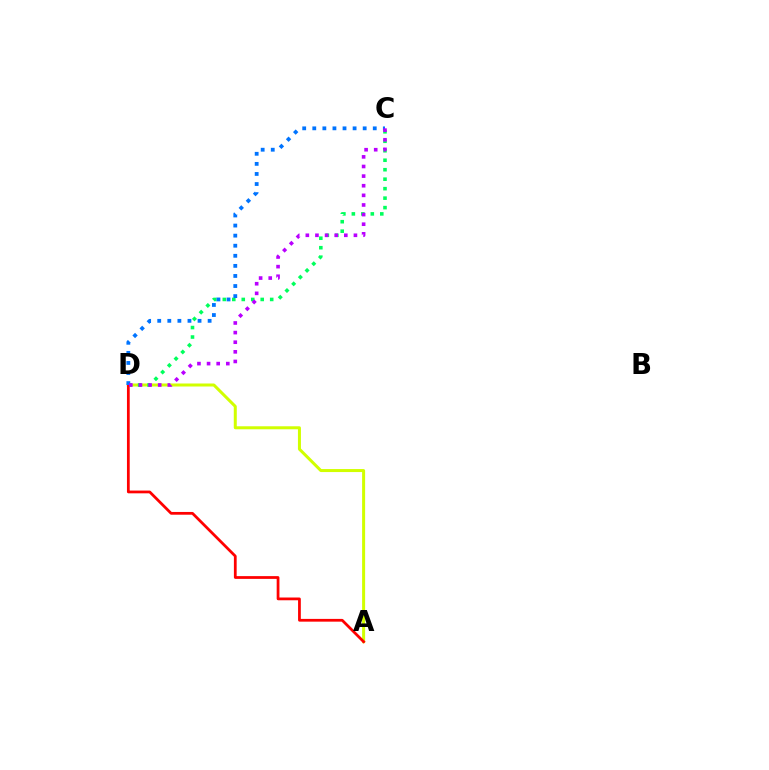{('A', 'D'): [{'color': '#d1ff00', 'line_style': 'solid', 'thickness': 2.17}, {'color': '#ff0000', 'line_style': 'solid', 'thickness': 1.99}], ('C', 'D'): [{'color': '#00ff5c', 'line_style': 'dotted', 'thickness': 2.57}, {'color': '#0074ff', 'line_style': 'dotted', 'thickness': 2.74}, {'color': '#b900ff', 'line_style': 'dotted', 'thickness': 2.61}]}